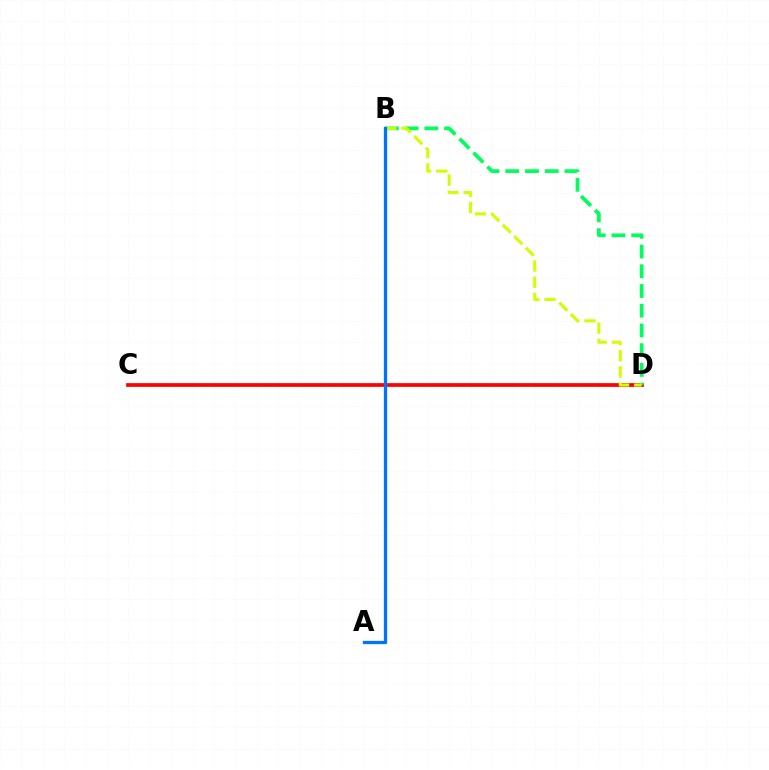{('C', 'D'): [{'color': '#ff0000', 'line_style': 'solid', 'thickness': 2.67}], ('B', 'D'): [{'color': '#00ff5c', 'line_style': 'dashed', 'thickness': 2.68}, {'color': '#d1ff00', 'line_style': 'dashed', 'thickness': 2.21}], ('A', 'B'): [{'color': '#b900ff', 'line_style': 'solid', 'thickness': 2.14}, {'color': '#0074ff', 'line_style': 'solid', 'thickness': 2.37}]}